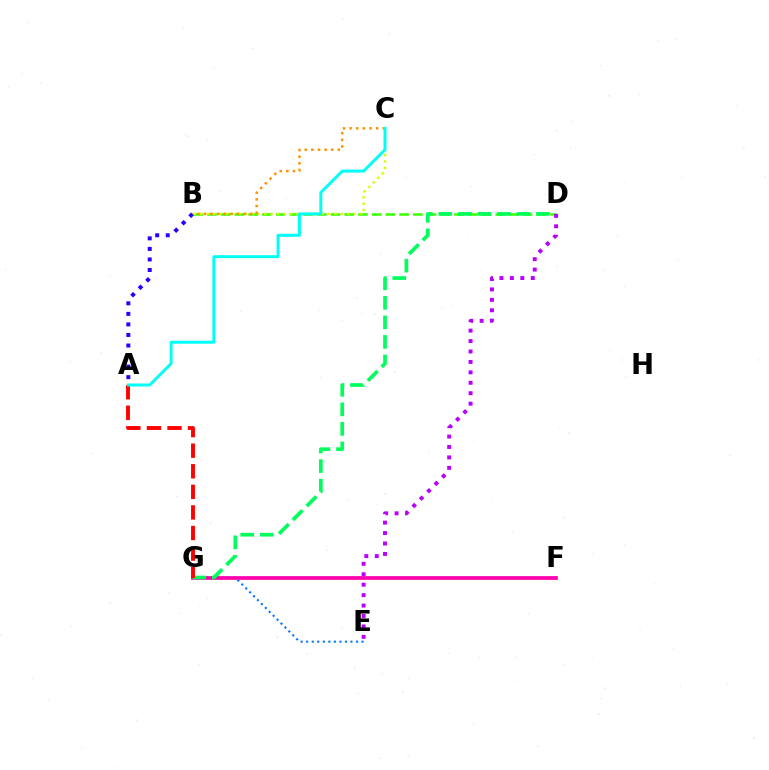{('B', 'D'): [{'color': '#3dff00', 'line_style': 'dashed', 'thickness': 1.86}], ('E', 'G'): [{'color': '#0074ff', 'line_style': 'dotted', 'thickness': 1.5}], ('F', 'G'): [{'color': '#ff00ac', 'line_style': 'solid', 'thickness': 2.67}], ('D', 'G'): [{'color': '#00ff5c', 'line_style': 'dashed', 'thickness': 2.65}], ('A', 'G'): [{'color': '#ff0000', 'line_style': 'dashed', 'thickness': 2.8}], ('B', 'C'): [{'color': '#d1ff00', 'line_style': 'dotted', 'thickness': 1.74}, {'color': '#ff9400', 'line_style': 'dotted', 'thickness': 1.8}], ('D', 'E'): [{'color': '#b900ff', 'line_style': 'dotted', 'thickness': 2.83}], ('A', 'C'): [{'color': '#00fff6', 'line_style': 'solid', 'thickness': 2.14}], ('A', 'B'): [{'color': '#2500ff', 'line_style': 'dotted', 'thickness': 2.87}]}